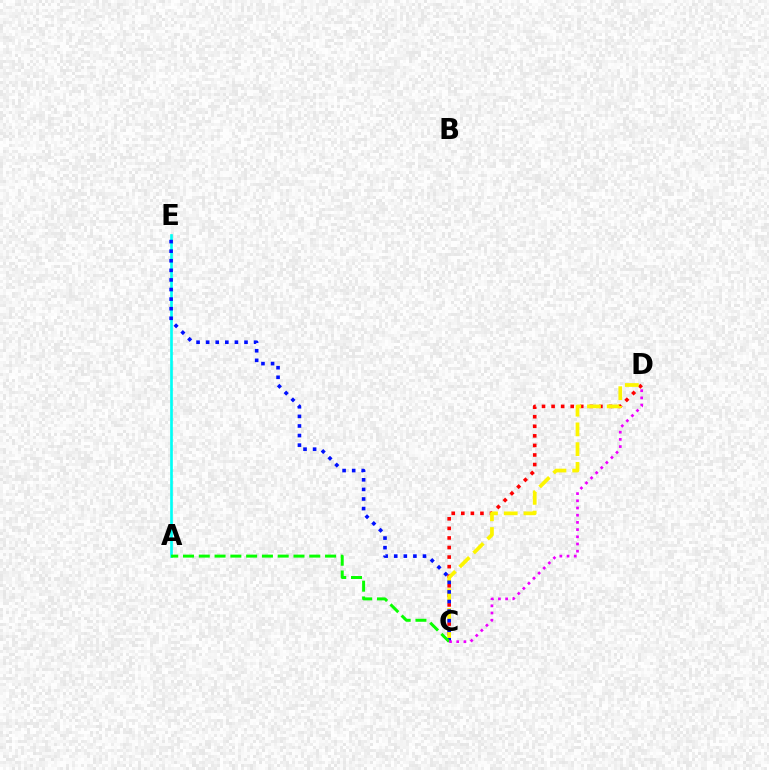{('C', 'D'): [{'color': '#ff0000', 'line_style': 'dotted', 'thickness': 2.6}, {'color': '#fcf500', 'line_style': 'dashed', 'thickness': 2.68}, {'color': '#ee00ff', 'line_style': 'dotted', 'thickness': 1.95}], ('A', 'E'): [{'color': '#00fff6', 'line_style': 'solid', 'thickness': 1.92}], ('C', 'E'): [{'color': '#0010ff', 'line_style': 'dotted', 'thickness': 2.61}], ('A', 'C'): [{'color': '#08ff00', 'line_style': 'dashed', 'thickness': 2.14}]}